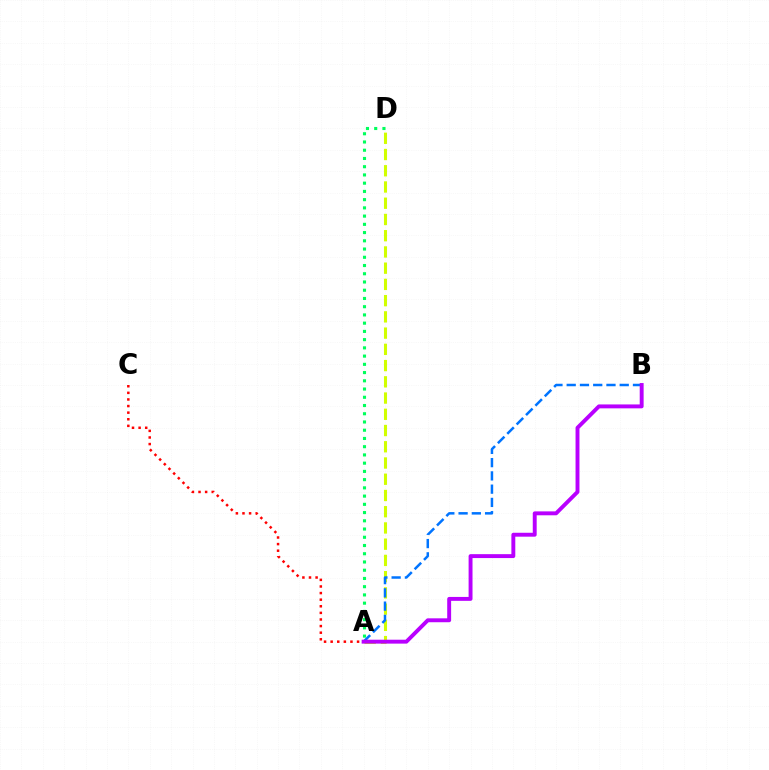{('A', 'C'): [{'color': '#ff0000', 'line_style': 'dotted', 'thickness': 1.79}], ('A', 'D'): [{'color': '#d1ff00', 'line_style': 'dashed', 'thickness': 2.21}, {'color': '#00ff5c', 'line_style': 'dotted', 'thickness': 2.24}], ('A', 'B'): [{'color': '#0074ff', 'line_style': 'dashed', 'thickness': 1.8}, {'color': '#b900ff', 'line_style': 'solid', 'thickness': 2.81}]}